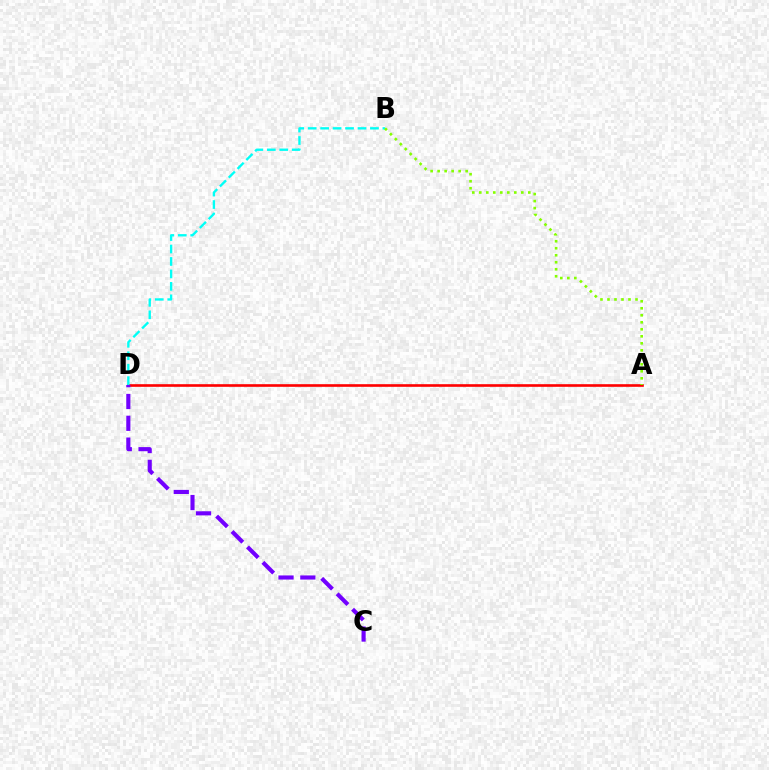{('A', 'D'): [{'color': '#ff0000', 'line_style': 'solid', 'thickness': 1.9}], ('B', 'D'): [{'color': '#00fff6', 'line_style': 'dashed', 'thickness': 1.69}], ('C', 'D'): [{'color': '#7200ff', 'line_style': 'dashed', 'thickness': 2.96}], ('A', 'B'): [{'color': '#84ff00', 'line_style': 'dotted', 'thickness': 1.9}]}